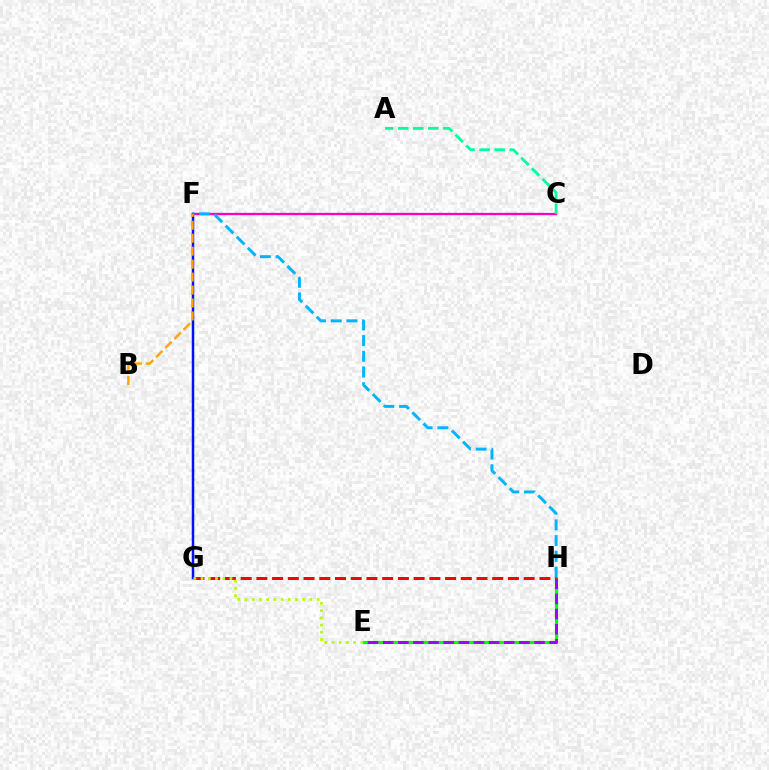{('E', 'H'): [{'color': '#08ff00', 'line_style': 'solid', 'thickness': 2.28}, {'color': '#9b00ff', 'line_style': 'dashed', 'thickness': 2.06}], ('C', 'F'): [{'color': '#ff00bd', 'line_style': 'solid', 'thickness': 1.65}], ('F', 'G'): [{'color': '#0010ff', 'line_style': 'solid', 'thickness': 1.8}], ('F', 'H'): [{'color': '#00b5ff', 'line_style': 'dashed', 'thickness': 2.13}], ('B', 'F'): [{'color': '#ffa500', 'line_style': 'dashed', 'thickness': 1.76}], ('G', 'H'): [{'color': '#ff0000', 'line_style': 'dashed', 'thickness': 2.14}], ('E', 'G'): [{'color': '#b3ff00', 'line_style': 'dotted', 'thickness': 1.96}], ('A', 'C'): [{'color': '#00ff9d', 'line_style': 'dashed', 'thickness': 2.04}]}